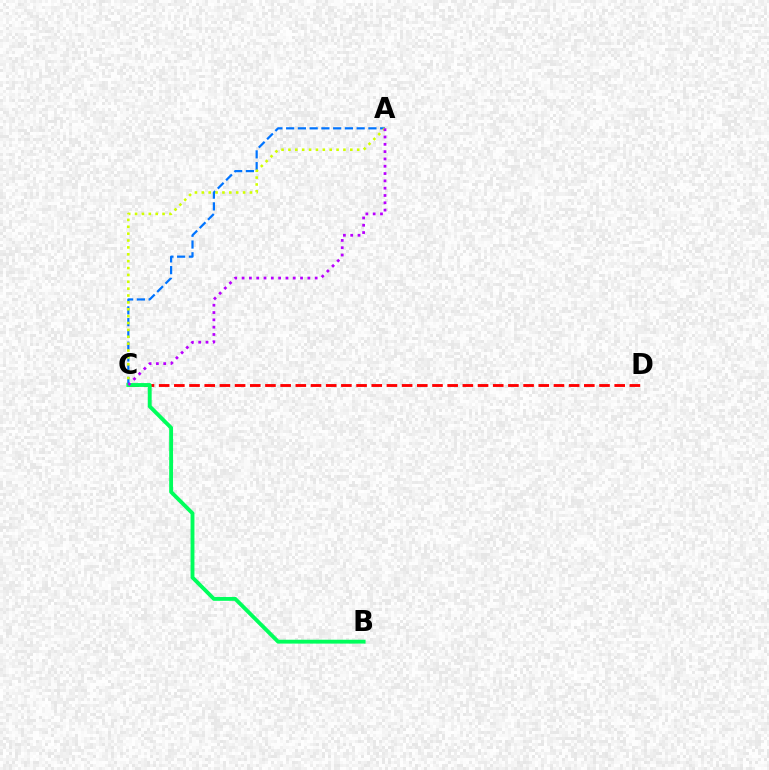{('C', 'D'): [{'color': '#ff0000', 'line_style': 'dashed', 'thickness': 2.06}], ('A', 'C'): [{'color': '#0074ff', 'line_style': 'dashed', 'thickness': 1.6}, {'color': '#d1ff00', 'line_style': 'dotted', 'thickness': 1.87}, {'color': '#b900ff', 'line_style': 'dotted', 'thickness': 1.99}], ('B', 'C'): [{'color': '#00ff5c', 'line_style': 'solid', 'thickness': 2.79}]}